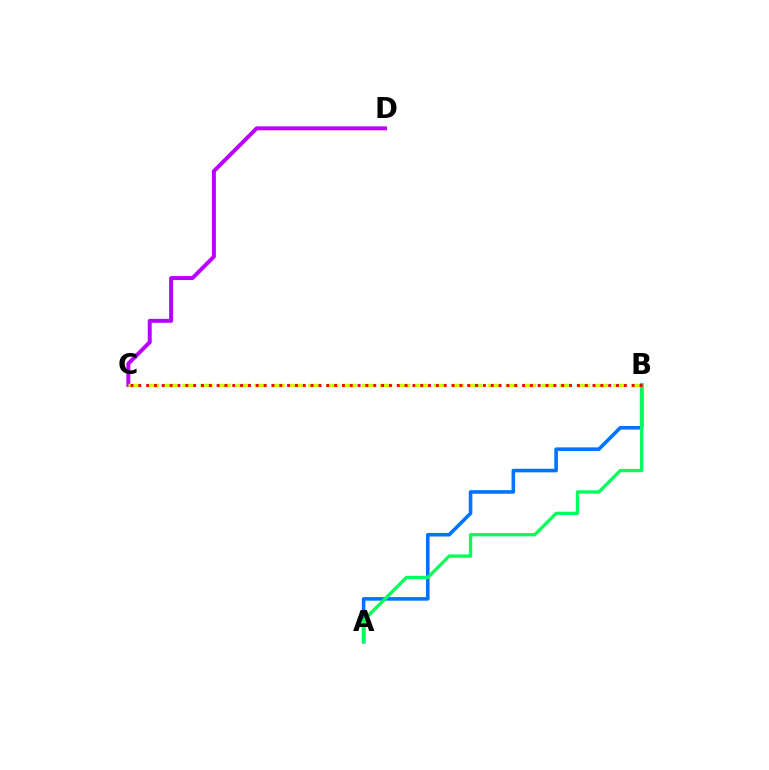{('A', 'B'): [{'color': '#0074ff', 'line_style': 'solid', 'thickness': 2.59}, {'color': '#00ff5c', 'line_style': 'solid', 'thickness': 2.38}], ('C', 'D'): [{'color': '#b900ff', 'line_style': 'solid', 'thickness': 2.84}], ('B', 'C'): [{'color': '#d1ff00', 'line_style': 'dashed', 'thickness': 2.44}, {'color': '#ff0000', 'line_style': 'dotted', 'thickness': 2.13}]}